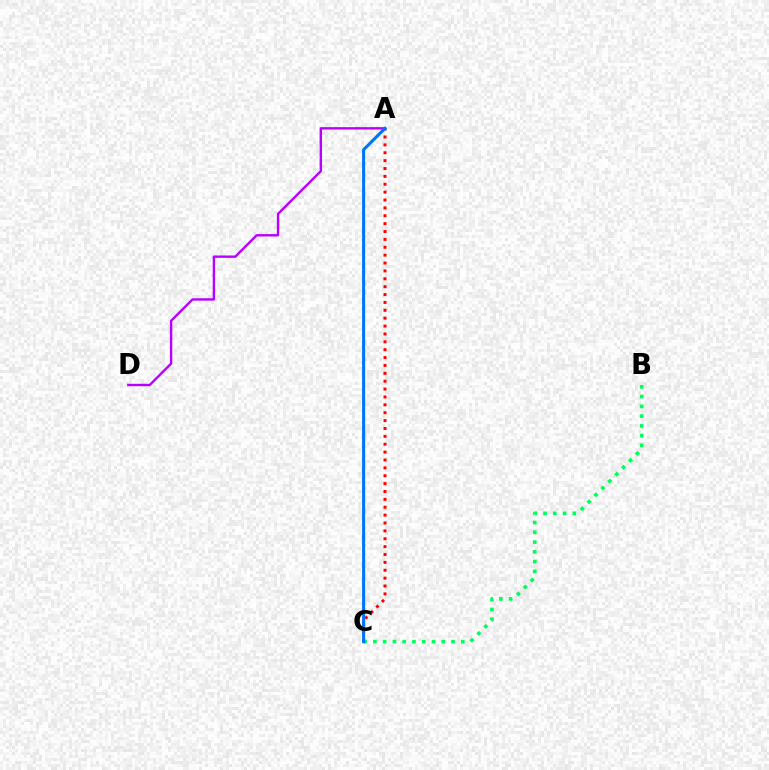{('B', 'C'): [{'color': '#00ff5c', 'line_style': 'dotted', 'thickness': 2.65}], ('A', 'C'): [{'color': '#d1ff00', 'line_style': 'dotted', 'thickness': 2.31}, {'color': '#ff0000', 'line_style': 'dotted', 'thickness': 2.14}, {'color': '#0074ff', 'line_style': 'solid', 'thickness': 2.2}], ('A', 'D'): [{'color': '#b900ff', 'line_style': 'solid', 'thickness': 1.72}]}